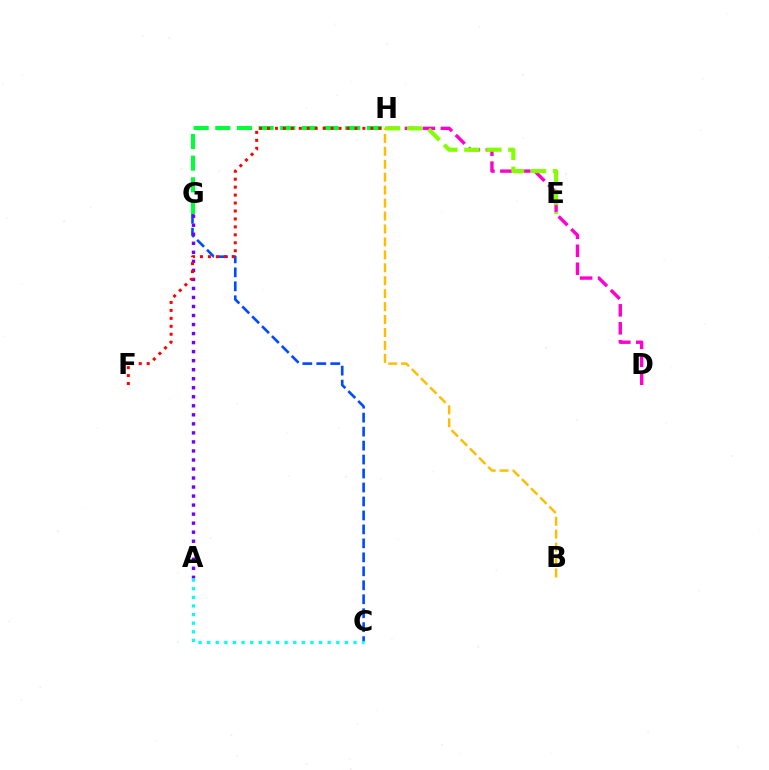{('C', 'G'): [{'color': '#004bff', 'line_style': 'dashed', 'thickness': 1.9}], ('G', 'H'): [{'color': '#00ff39', 'line_style': 'dashed', 'thickness': 2.94}], ('D', 'H'): [{'color': '#ff00cf', 'line_style': 'dashed', 'thickness': 2.44}], ('E', 'H'): [{'color': '#84ff00', 'line_style': 'dashed', 'thickness': 2.99}], ('A', 'G'): [{'color': '#7200ff', 'line_style': 'dotted', 'thickness': 2.45}], ('B', 'H'): [{'color': '#ffbd00', 'line_style': 'dashed', 'thickness': 1.76}], ('F', 'H'): [{'color': '#ff0000', 'line_style': 'dotted', 'thickness': 2.16}], ('A', 'C'): [{'color': '#00fff6', 'line_style': 'dotted', 'thickness': 2.34}]}